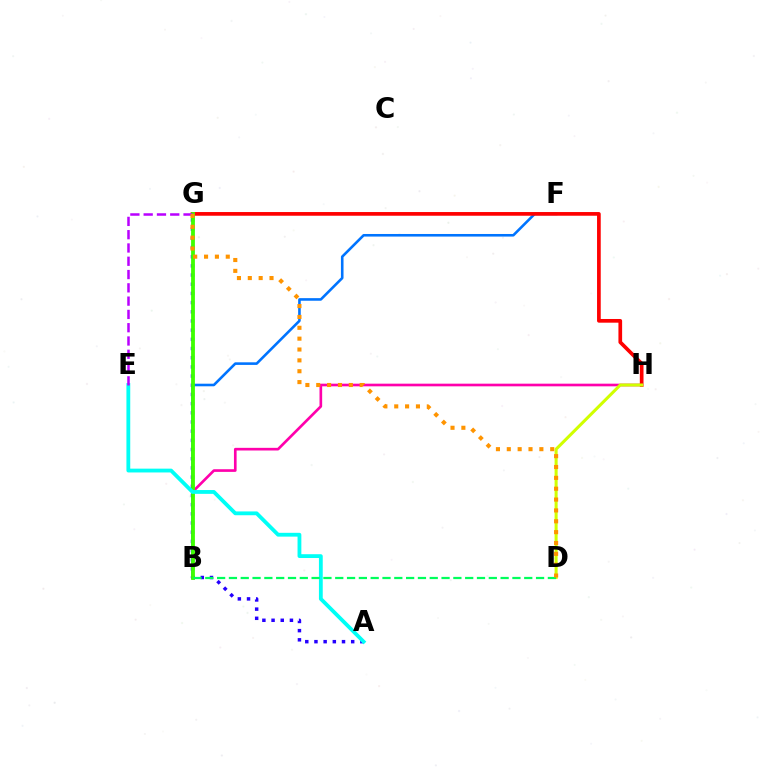{('B', 'H'): [{'color': '#ff00ac', 'line_style': 'solid', 'thickness': 1.91}], ('B', 'F'): [{'color': '#0074ff', 'line_style': 'solid', 'thickness': 1.87}], ('G', 'H'): [{'color': '#ff0000', 'line_style': 'solid', 'thickness': 2.66}], ('A', 'G'): [{'color': '#2500ff', 'line_style': 'dotted', 'thickness': 2.5}], ('B', 'G'): [{'color': '#3dff00', 'line_style': 'solid', 'thickness': 2.74}], ('D', 'H'): [{'color': '#d1ff00', 'line_style': 'solid', 'thickness': 2.2}], ('A', 'E'): [{'color': '#00fff6', 'line_style': 'solid', 'thickness': 2.74}], ('B', 'D'): [{'color': '#00ff5c', 'line_style': 'dashed', 'thickness': 1.6}], ('E', 'G'): [{'color': '#b900ff', 'line_style': 'dashed', 'thickness': 1.81}], ('D', 'G'): [{'color': '#ff9400', 'line_style': 'dotted', 'thickness': 2.95}]}